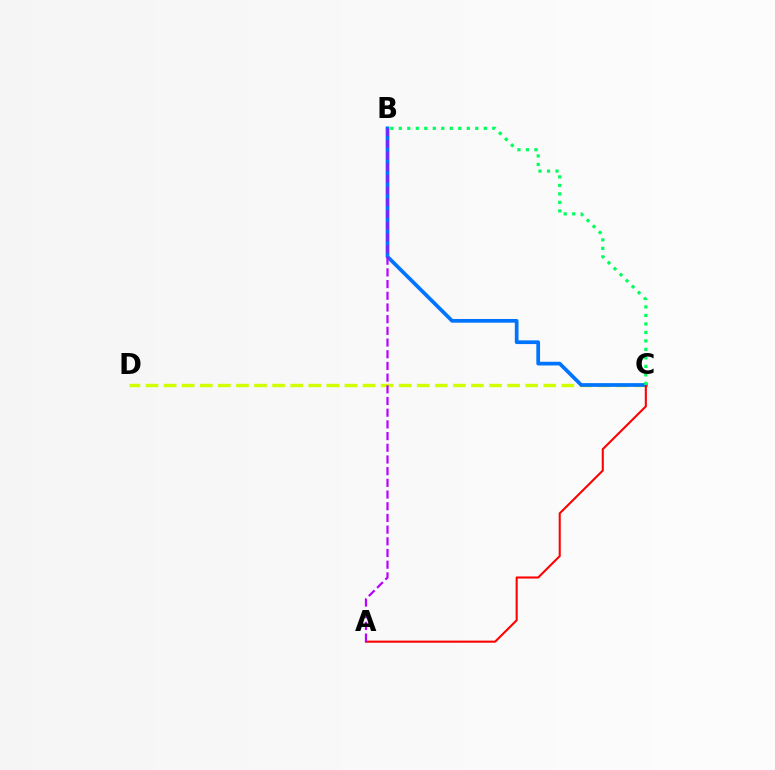{('C', 'D'): [{'color': '#d1ff00', 'line_style': 'dashed', 'thickness': 2.46}], ('B', 'C'): [{'color': '#0074ff', 'line_style': 'solid', 'thickness': 2.67}, {'color': '#00ff5c', 'line_style': 'dotted', 'thickness': 2.31}], ('A', 'C'): [{'color': '#ff0000', 'line_style': 'solid', 'thickness': 1.5}], ('A', 'B'): [{'color': '#b900ff', 'line_style': 'dashed', 'thickness': 1.59}]}